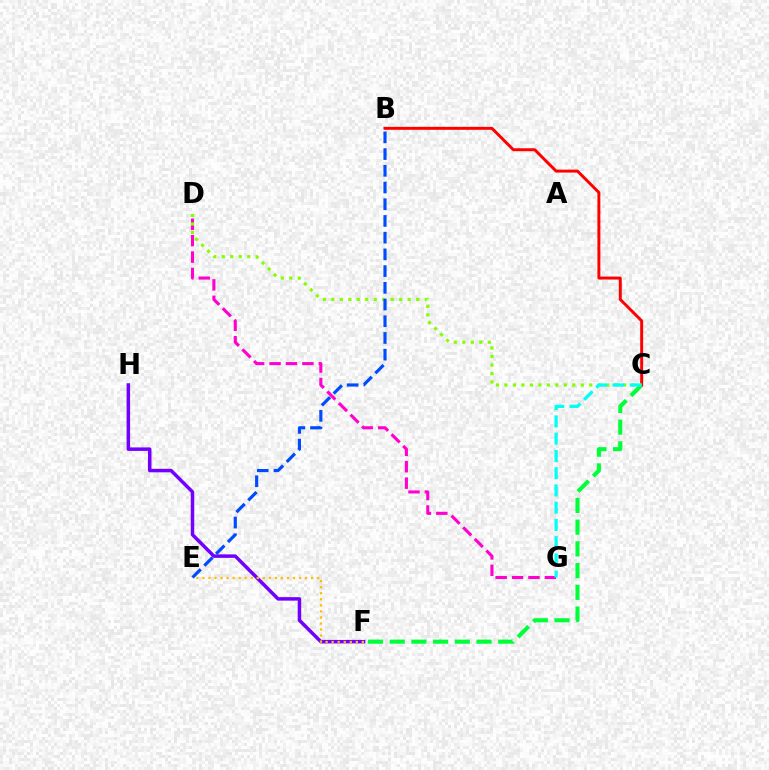{('F', 'H'): [{'color': '#7200ff', 'line_style': 'solid', 'thickness': 2.52}], ('C', 'F'): [{'color': '#00ff39', 'line_style': 'dashed', 'thickness': 2.95}], ('B', 'C'): [{'color': '#ff0000', 'line_style': 'solid', 'thickness': 2.12}], ('D', 'G'): [{'color': '#ff00cf', 'line_style': 'dashed', 'thickness': 2.23}], ('C', 'D'): [{'color': '#84ff00', 'line_style': 'dotted', 'thickness': 2.31}], ('E', 'F'): [{'color': '#ffbd00', 'line_style': 'dotted', 'thickness': 1.64}], ('B', 'E'): [{'color': '#004bff', 'line_style': 'dashed', 'thickness': 2.27}], ('C', 'G'): [{'color': '#00fff6', 'line_style': 'dashed', 'thickness': 2.34}]}